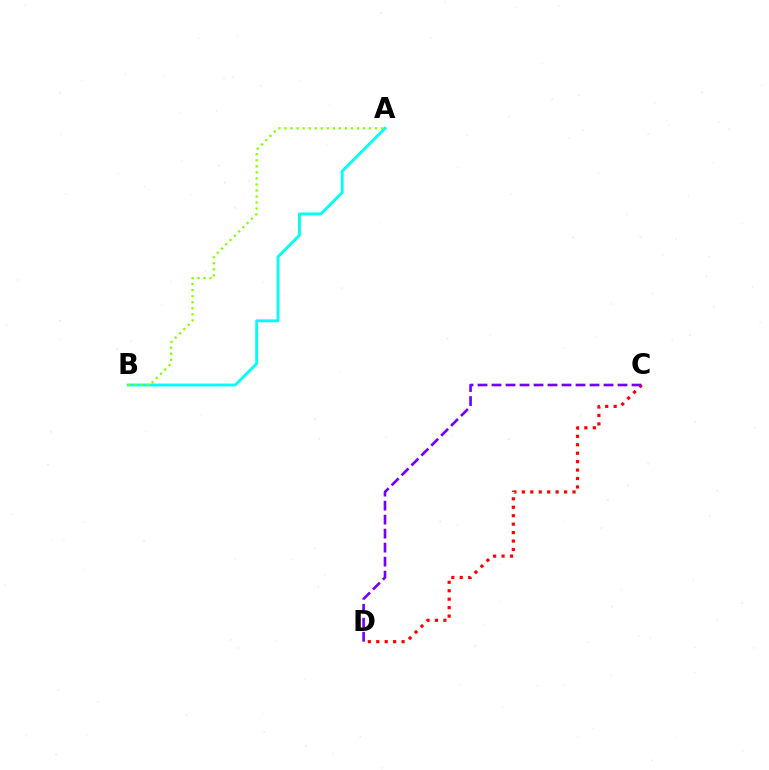{('A', 'B'): [{'color': '#00fff6', 'line_style': 'solid', 'thickness': 2.07}, {'color': '#84ff00', 'line_style': 'dotted', 'thickness': 1.64}], ('C', 'D'): [{'color': '#ff0000', 'line_style': 'dotted', 'thickness': 2.29}, {'color': '#7200ff', 'line_style': 'dashed', 'thickness': 1.9}]}